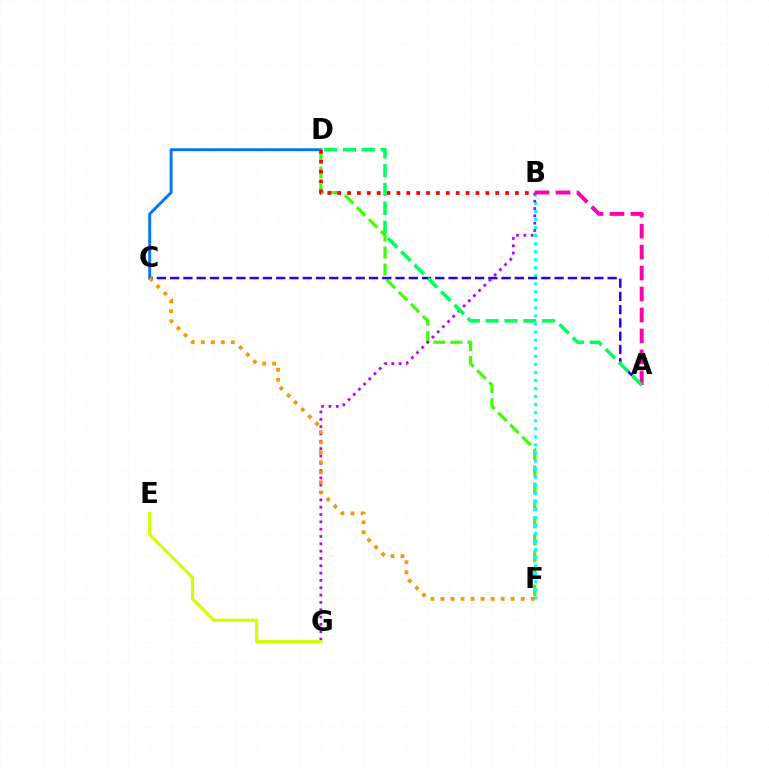{('C', 'D'): [{'color': '#0074ff', 'line_style': 'solid', 'thickness': 2.09}], ('D', 'F'): [{'color': '#3dff00', 'line_style': 'dashed', 'thickness': 2.31}], ('B', 'F'): [{'color': '#00fff6', 'line_style': 'dotted', 'thickness': 2.19}], ('B', 'D'): [{'color': '#ff0000', 'line_style': 'dotted', 'thickness': 2.68}], ('A', 'C'): [{'color': '#2500ff', 'line_style': 'dashed', 'thickness': 1.8}], ('B', 'G'): [{'color': '#b900ff', 'line_style': 'dotted', 'thickness': 1.99}], ('A', 'B'): [{'color': '#ff00ac', 'line_style': 'dashed', 'thickness': 2.85}], ('C', 'F'): [{'color': '#ff9400', 'line_style': 'dotted', 'thickness': 2.72}], ('A', 'D'): [{'color': '#00ff5c', 'line_style': 'dashed', 'thickness': 2.56}], ('E', 'G'): [{'color': '#d1ff00', 'line_style': 'solid', 'thickness': 2.29}]}